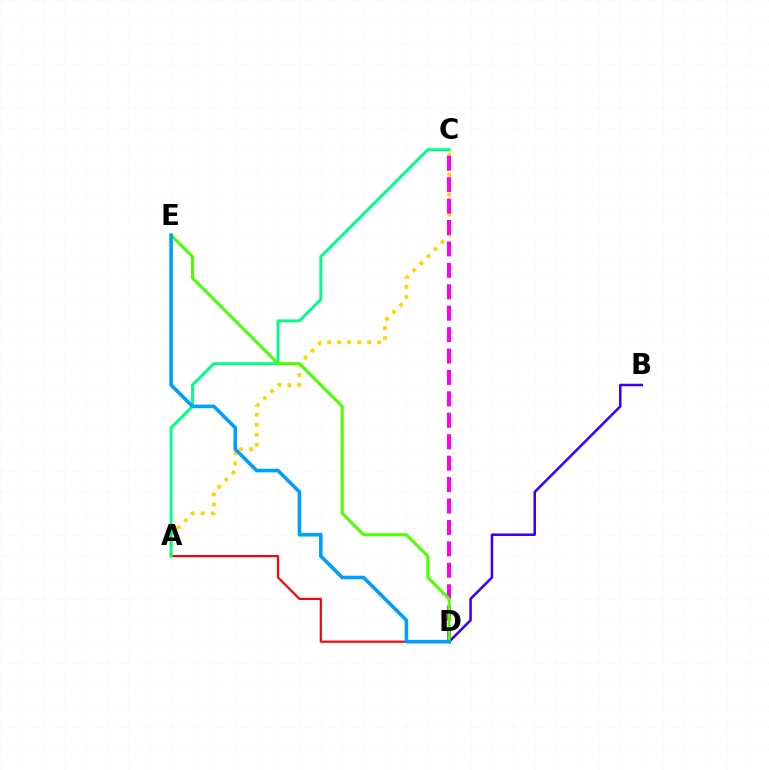{('A', 'C'): [{'color': '#ffd500', 'line_style': 'dotted', 'thickness': 2.72}, {'color': '#00ff86', 'line_style': 'solid', 'thickness': 2.09}], ('C', 'D'): [{'color': '#ff00ed', 'line_style': 'dashed', 'thickness': 2.91}], ('A', 'D'): [{'color': '#ff0000', 'line_style': 'solid', 'thickness': 1.58}], ('B', 'D'): [{'color': '#3700ff', 'line_style': 'solid', 'thickness': 1.83}], ('D', 'E'): [{'color': '#4fff00', 'line_style': 'solid', 'thickness': 2.19}, {'color': '#009eff', 'line_style': 'solid', 'thickness': 2.58}]}